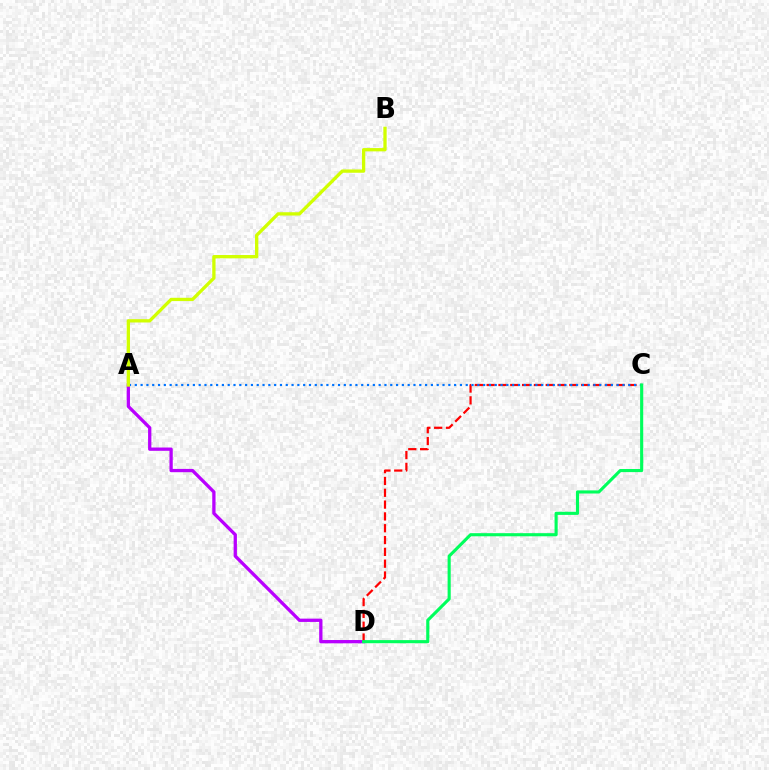{('A', 'D'): [{'color': '#b900ff', 'line_style': 'solid', 'thickness': 2.37}], ('C', 'D'): [{'color': '#ff0000', 'line_style': 'dashed', 'thickness': 1.61}, {'color': '#00ff5c', 'line_style': 'solid', 'thickness': 2.24}], ('A', 'C'): [{'color': '#0074ff', 'line_style': 'dotted', 'thickness': 1.58}], ('A', 'B'): [{'color': '#d1ff00', 'line_style': 'solid', 'thickness': 2.38}]}